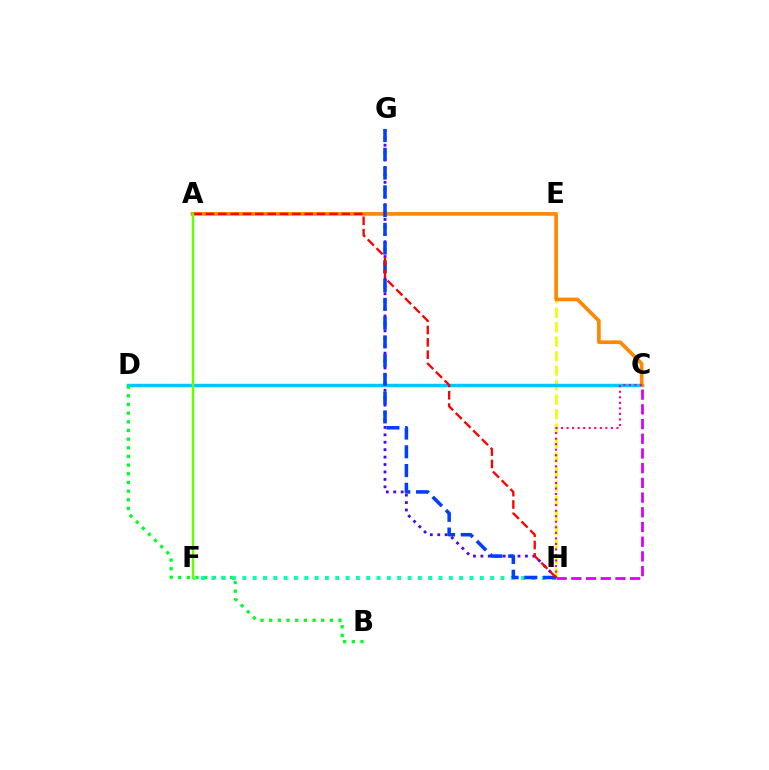{('E', 'H'): [{'color': '#eeff00', 'line_style': 'dashed', 'thickness': 1.97}], ('C', 'D'): [{'color': '#00c7ff', 'line_style': 'solid', 'thickness': 2.47}], ('B', 'D'): [{'color': '#00ff27', 'line_style': 'dotted', 'thickness': 2.35}], ('F', 'H'): [{'color': '#00ffaf', 'line_style': 'dotted', 'thickness': 2.8}], ('G', 'H'): [{'color': '#4f00ff', 'line_style': 'dotted', 'thickness': 2.02}, {'color': '#003fff', 'line_style': 'dashed', 'thickness': 2.55}], ('A', 'C'): [{'color': '#ff8800', 'line_style': 'solid', 'thickness': 2.64}], ('C', 'H'): [{'color': '#ff00a0', 'line_style': 'dotted', 'thickness': 1.51}, {'color': '#d600ff', 'line_style': 'dashed', 'thickness': 2.0}], ('A', 'H'): [{'color': '#ff0000', 'line_style': 'dashed', 'thickness': 1.68}], ('A', 'F'): [{'color': '#66ff00', 'line_style': 'solid', 'thickness': 1.78}]}